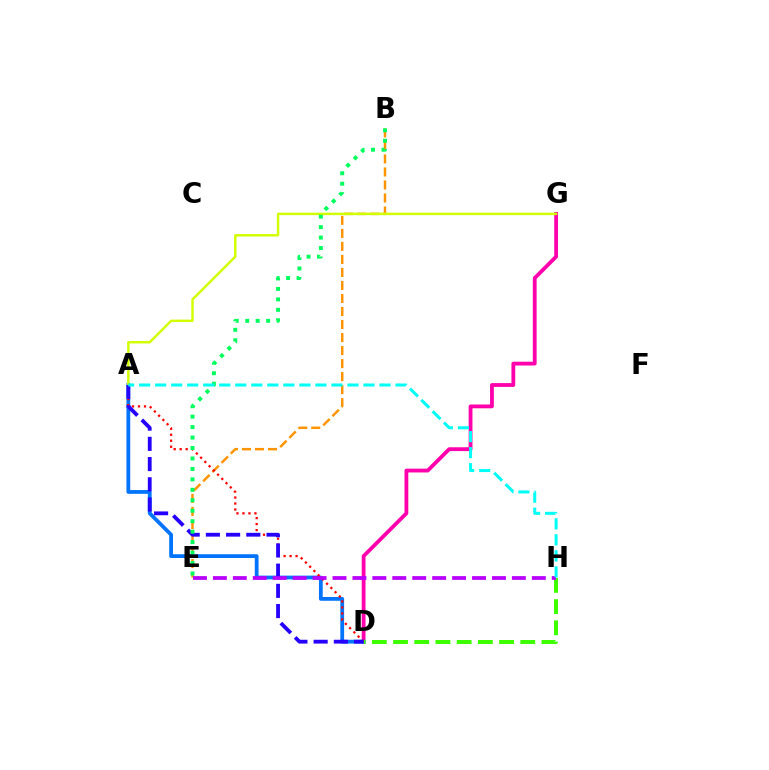{('B', 'E'): [{'color': '#ff9400', 'line_style': 'dashed', 'thickness': 1.77}, {'color': '#00ff5c', 'line_style': 'dotted', 'thickness': 2.84}], ('D', 'G'): [{'color': '#ff00ac', 'line_style': 'solid', 'thickness': 2.74}], ('A', 'D'): [{'color': '#0074ff', 'line_style': 'solid', 'thickness': 2.72}, {'color': '#ff0000', 'line_style': 'dotted', 'thickness': 1.63}, {'color': '#2500ff', 'line_style': 'dashed', 'thickness': 2.75}], ('A', 'G'): [{'color': '#d1ff00', 'line_style': 'solid', 'thickness': 1.76}], ('D', 'H'): [{'color': '#3dff00', 'line_style': 'dashed', 'thickness': 2.88}], ('E', 'H'): [{'color': '#b900ff', 'line_style': 'dashed', 'thickness': 2.71}], ('A', 'H'): [{'color': '#00fff6', 'line_style': 'dashed', 'thickness': 2.18}]}